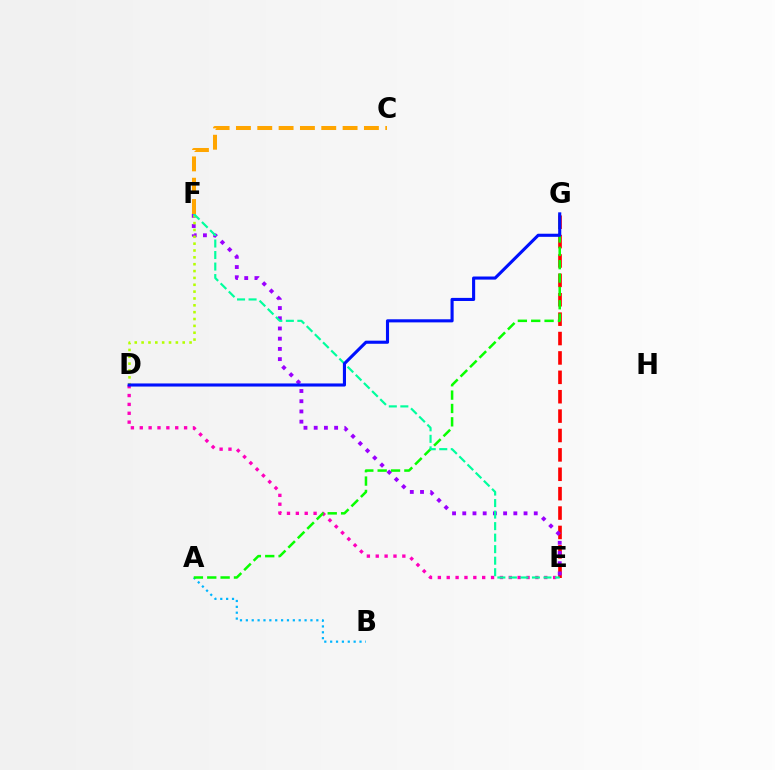{('A', 'B'): [{'color': '#00b5ff', 'line_style': 'dotted', 'thickness': 1.6}], ('D', 'E'): [{'color': '#ff00bd', 'line_style': 'dotted', 'thickness': 2.41}], ('E', 'G'): [{'color': '#ff0000', 'line_style': 'dashed', 'thickness': 2.63}], ('E', 'F'): [{'color': '#9b00ff', 'line_style': 'dotted', 'thickness': 2.78}, {'color': '#00ff9d', 'line_style': 'dashed', 'thickness': 1.57}], ('D', 'F'): [{'color': '#b3ff00', 'line_style': 'dotted', 'thickness': 1.86}], ('A', 'G'): [{'color': '#08ff00', 'line_style': 'dashed', 'thickness': 1.81}], ('D', 'G'): [{'color': '#0010ff', 'line_style': 'solid', 'thickness': 2.23}], ('C', 'F'): [{'color': '#ffa500', 'line_style': 'dashed', 'thickness': 2.9}]}